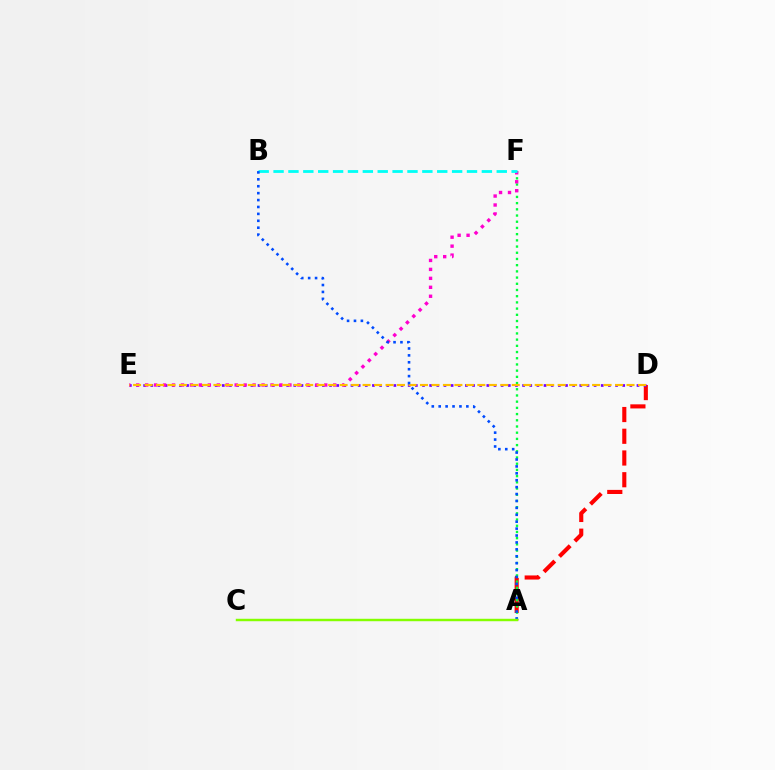{('A', 'D'): [{'color': '#ff0000', 'line_style': 'dashed', 'thickness': 2.95}], ('D', 'E'): [{'color': '#7200ff', 'line_style': 'dotted', 'thickness': 1.94}, {'color': '#ffbd00', 'line_style': 'dashed', 'thickness': 1.56}], ('A', 'F'): [{'color': '#00ff39', 'line_style': 'dotted', 'thickness': 1.69}], ('E', 'F'): [{'color': '#ff00cf', 'line_style': 'dotted', 'thickness': 2.43}], ('B', 'F'): [{'color': '#00fff6', 'line_style': 'dashed', 'thickness': 2.02}], ('A', 'B'): [{'color': '#004bff', 'line_style': 'dotted', 'thickness': 1.88}], ('A', 'C'): [{'color': '#84ff00', 'line_style': 'solid', 'thickness': 1.76}]}